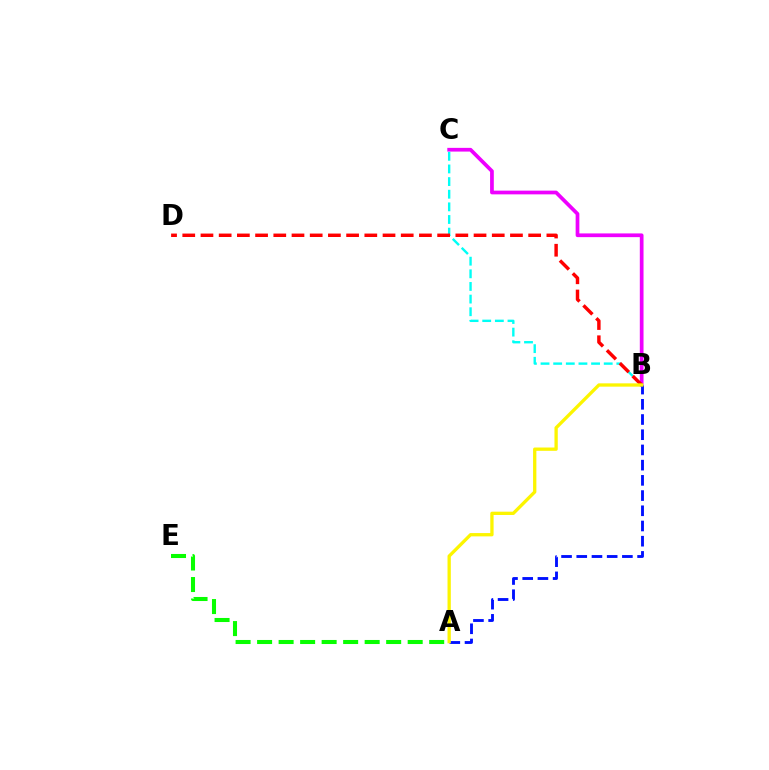{('B', 'C'): [{'color': '#ee00ff', 'line_style': 'solid', 'thickness': 2.68}, {'color': '#00fff6', 'line_style': 'dashed', 'thickness': 1.72}], ('B', 'D'): [{'color': '#ff0000', 'line_style': 'dashed', 'thickness': 2.47}], ('A', 'E'): [{'color': '#08ff00', 'line_style': 'dashed', 'thickness': 2.92}], ('A', 'B'): [{'color': '#0010ff', 'line_style': 'dashed', 'thickness': 2.07}, {'color': '#fcf500', 'line_style': 'solid', 'thickness': 2.38}]}